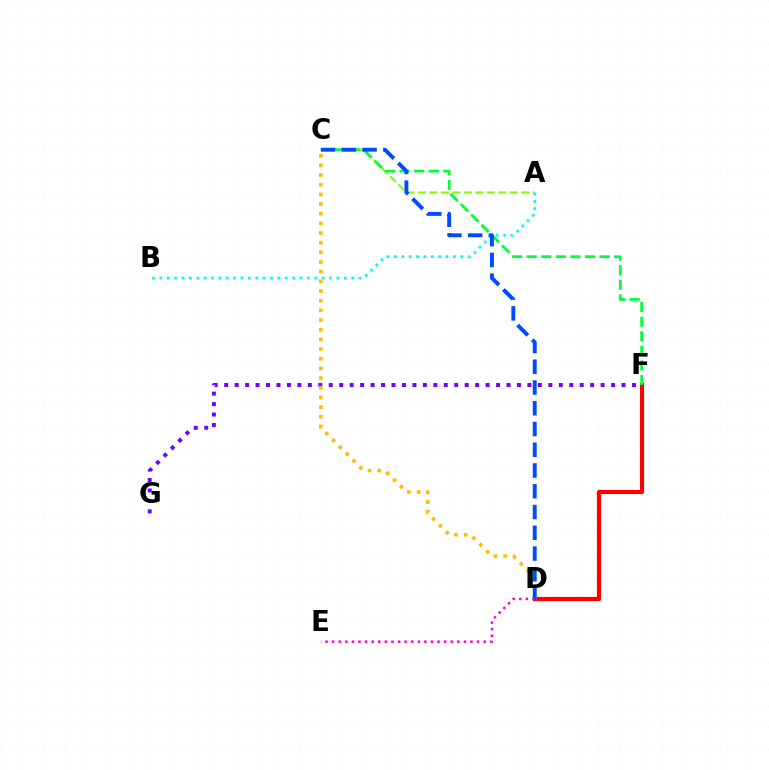{('A', 'C'): [{'color': '#84ff00', 'line_style': 'dashed', 'thickness': 1.56}], ('D', 'F'): [{'color': '#ff0000', 'line_style': 'solid', 'thickness': 3.0}], ('A', 'B'): [{'color': '#00fff6', 'line_style': 'dotted', 'thickness': 2.0}], ('C', 'F'): [{'color': '#00ff39', 'line_style': 'dashed', 'thickness': 1.98}], ('F', 'G'): [{'color': '#7200ff', 'line_style': 'dotted', 'thickness': 2.84}], ('D', 'E'): [{'color': '#ff00cf', 'line_style': 'dotted', 'thickness': 1.79}], ('C', 'D'): [{'color': '#ffbd00', 'line_style': 'dotted', 'thickness': 2.63}, {'color': '#004bff', 'line_style': 'dashed', 'thickness': 2.82}]}